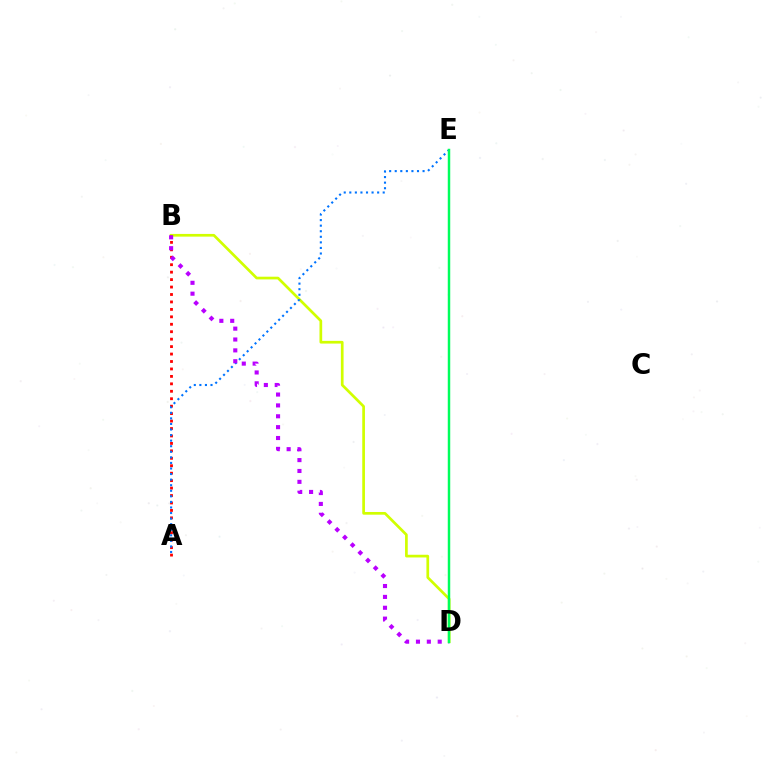{('B', 'D'): [{'color': '#d1ff00', 'line_style': 'solid', 'thickness': 1.95}, {'color': '#b900ff', 'line_style': 'dotted', 'thickness': 2.95}], ('A', 'B'): [{'color': '#ff0000', 'line_style': 'dotted', 'thickness': 2.02}], ('A', 'E'): [{'color': '#0074ff', 'line_style': 'dotted', 'thickness': 1.51}], ('D', 'E'): [{'color': '#00ff5c', 'line_style': 'solid', 'thickness': 1.78}]}